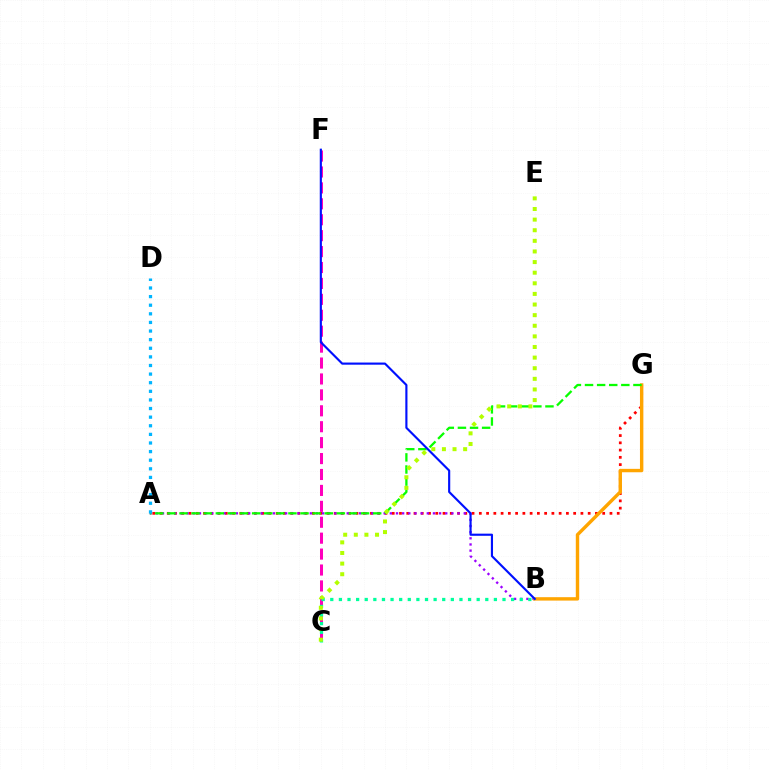{('A', 'G'): [{'color': '#ff0000', 'line_style': 'dotted', 'thickness': 1.97}, {'color': '#08ff00', 'line_style': 'dashed', 'thickness': 1.64}], ('A', 'B'): [{'color': '#9b00ff', 'line_style': 'dotted', 'thickness': 1.67}], ('B', 'G'): [{'color': '#ffa500', 'line_style': 'solid', 'thickness': 2.45}], ('C', 'F'): [{'color': '#ff00bd', 'line_style': 'dashed', 'thickness': 2.16}], ('B', 'C'): [{'color': '#00ff9d', 'line_style': 'dotted', 'thickness': 2.34}], ('A', 'D'): [{'color': '#00b5ff', 'line_style': 'dotted', 'thickness': 2.34}], ('C', 'E'): [{'color': '#b3ff00', 'line_style': 'dotted', 'thickness': 2.88}], ('B', 'F'): [{'color': '#0010ff', 'line_style': 'solid', 'thickness': 1.54}]}